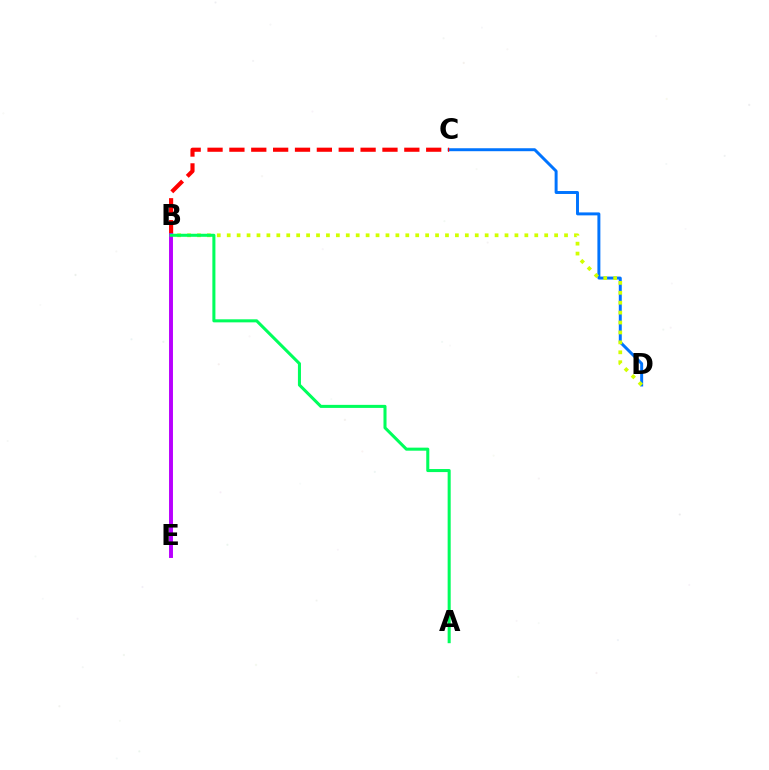{('C', 'D'): [{'color': '#0074ff', 'line_style': 'solid', 'thickness': 2.13}], ('B', 'C'): [{'color': '#ff0000', 'line_style': 'dashed', 'thickness': 2.97}], ('B', 'D'): [{'color': '#d1ff00', 'line_style': 'dotted', 'thickness': 2.7}], ('B', 'E'): [{'color': '#b900ff', 'line_style': 'solid', 'thickness': 2.83}], ('A', 'B'): [{'color': '#00ff5c', 'line_style': 'solid', 'thickness': 2.19}]}